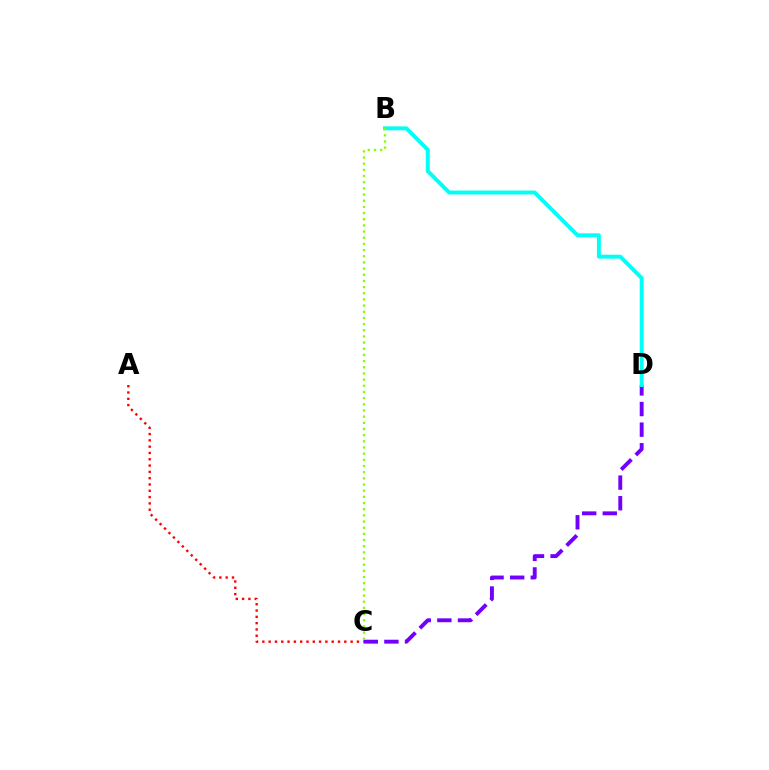{('A', 'C'): [{'color': '#ff0000', 'line_style': 'dotted', 'thickness': 1.71}], ('C', 'D'): [{'color': '#7200ff', 'line_style': 'dashed', 'thickness': 2.8}], ('B', 'D'): [{'color': '#00fff6', 'line_style': 'solid', 'thickness': 2.83}], ('B', 'C'): [{'color': '#84ff00', 'line_style': 'dotted', 'thickness': 1.68}]}